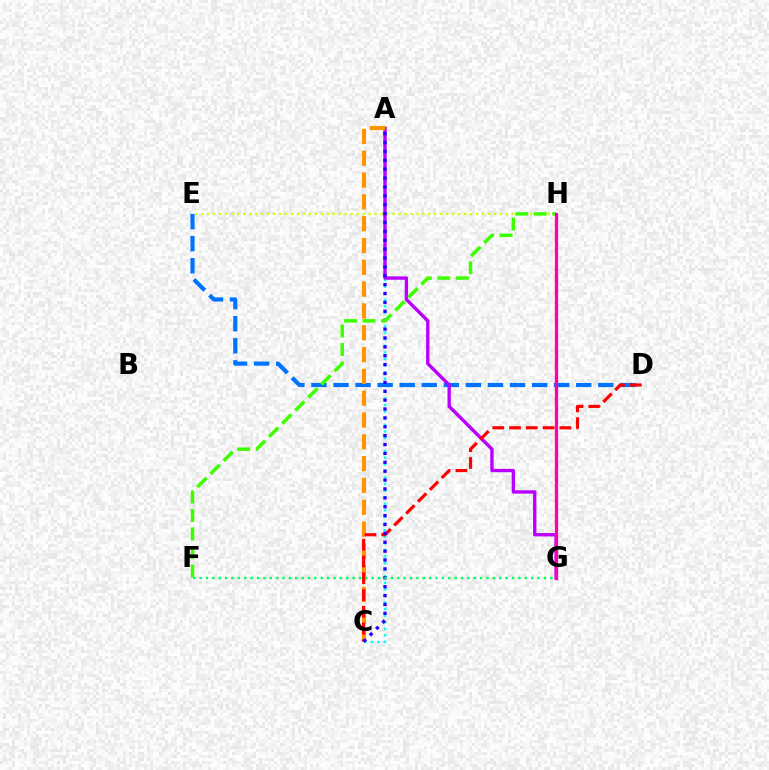{('E', 'H'): [{'color': '#d1ff00', 'line_style': 'dotted', 'thickness': 1.62}], ('A', 'C'): [{'color': '#00fff6', 'line_style': 'dotted', 'thickness': 1.79}, {'color': '#ff9400', 'line_style': 'dashed', 'thickness': 2.96}, {'color': '#2500ff', 'line_style': 'dotted', 'thickness': 2.41}], ('D', 'E'): [{'color': '#0074ff', 'line_style': 'dashed', 'thickness': 3.0}], ('A', 'G'): [{'color': '#b900ff', 'line_style': 'solid', 'thickness': 2.42}], ('C', 'D'): [{'color': '#ff0000', 'line_style': 'dashed', 'thickness': 2.28}], ('F', 'G'): [{'color': '#00ff5c', 'line_style': 'dotted', 'thickness': 1.73}], ('F', 'H'): [{'color': '#3dff00', 'line_style': 'dashed', 'thickness': 2.51}], ('G', 'H'): [{'color': '#ff00ac', 'line_style': 'solid', 'thickness': 2.36}]}